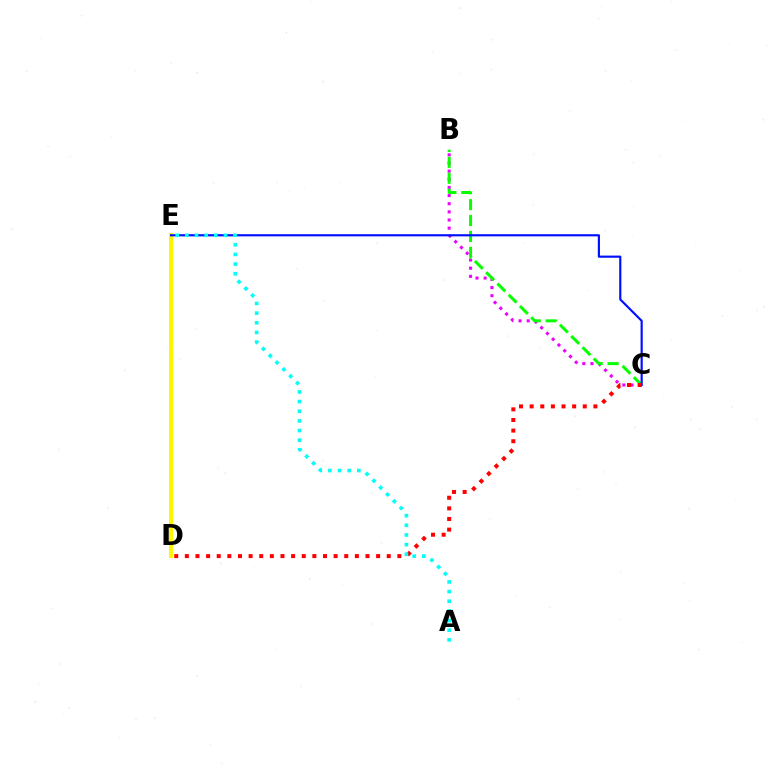{('B', 'C'): [{'color': '#ee00ff', 'line_style': 'dotted', 'thickness': 2.21}, {'color': '#08ff00', 'line_style': 'dashed', 'thickness': 2.16}], ('D', 'E'): [{'color': '#fcf500', 'line_style': 'solid', 'thickness': 2.92}], ('C', 'E'): [{'color': '#0010ff', 'line_style': 'solid', 'thickness': 1.56}], ('C', 'D'): [{'color': '#ff0000', 'line_style': 'dotted', 'thickness': 2.89}], ('A', 'E'): [{'color': '#00fff6', 'line_style': 'dotted', 'thickness': 2.62}]}